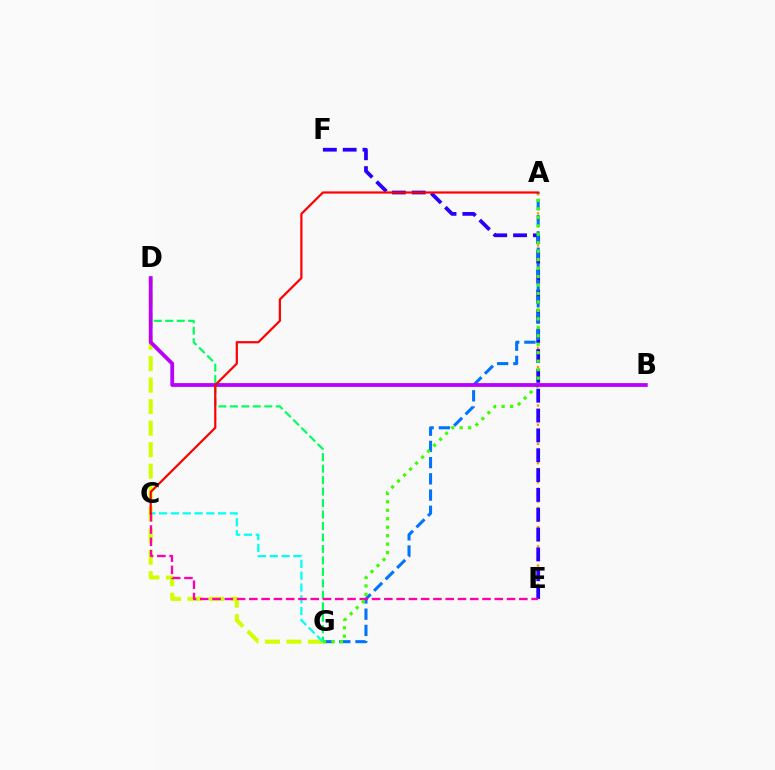{('A', 'E'): [{'color': '#ff9400', 'line_style': 'dotted', 'thickness': 1.74}], ('E', 'F'): [{'color': '#2500ff', 'line_style': 'dashed', 'thickness': 2.7}], ('A', 'G'): [{'color': '#0074ff', 'line_style': 'dashed', 'thickness': 2.2}, {'color': '#3dff00', 'line_style': 'dotted', 'thickness': 2.3}], ('D', 'G'): [{'color': '#d1ff00', 'line_style': 'dashed', 'thickness': 2.92}, {'color': '#00ff5c', 'line_style': 'dashed', 'thickness': 1.56}], ('C', 'G'): [{'color': '#00fff6', 'line_style': 'dashed', 'thickness': 1.6}], ('C', 'E'): [{'color': '#ff00ac', 'line_style': 'dashed', 'thickness': 1.67}], ('B', 'D'): [{'color': '#b900ff', 'line_style': 'solid', 'thickness': 2.73}], ('A', 'C'): [{'color': '#ff0000', 'line_style': 'solid', 'thickness': 1.58}]}